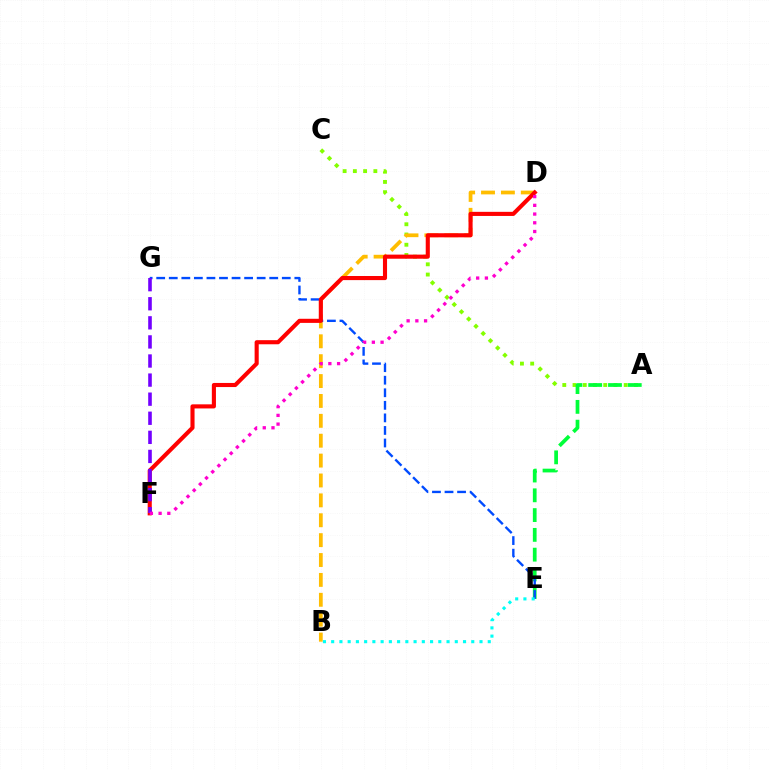{('A', 'C'): [{'color': '#84ff00', 'line_style': 'dotted', 'thickness': 2.78}], ('A', 'E'): [{'color': '#00ff39', 'line_style': 'dashed', 'thickness': 2.69}], ('B', 'D'): [{'color': '#ffbd00', 'line_style': 'dashed', 'thickness': 2.7}], ('E', 'G'): [{'color': '#004bff', 'line_style': 'dashed', 'thickness': 1.71}], ('D', 'F'): [{'color': '#ff0000', 'line_style': 'solid', 'thickness': 2.96}, {'color': '#ff00cf', 'line_style': 'dotted', 'thickness': 2.37}], ('F', 'G'): [{'color': '#7200ff', 'line_style': 'dashed', 'thickness': 2.59}], ('B', 'E'): [{'color': '#00fff6', 'line_style': 'dotted', 'thickness': 2.24}]}